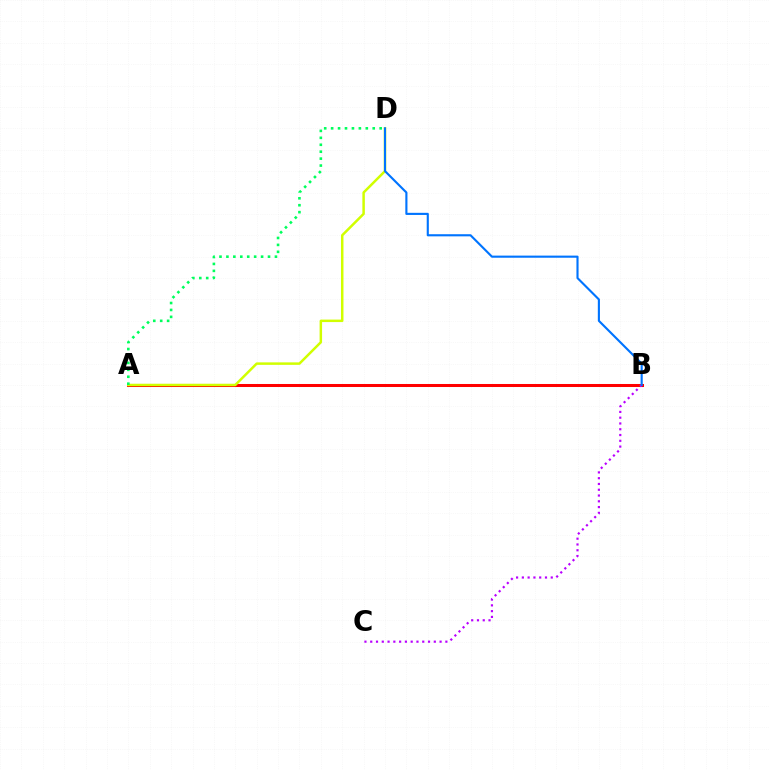{('A', 'B'): [{'color': '#ff0000', 'line_style': 'solid', 'thickness': 2.18}], ('B', 'C'): [{'color': '#b900ff', 'line_style': 'dotted', 'thickness': 1.57}], ('A', 'D'): [{'color': '#d1ff00', 'line_style': 'solid', 'thickness': 1.79}, {'color': '#00ff5c', 'line_style': 'dotted', 'thickness': 1.88}], ('B', 'D'): [{'color': '#0074ff', 'line_style': 'solid', 'thickness': 1.53}]}